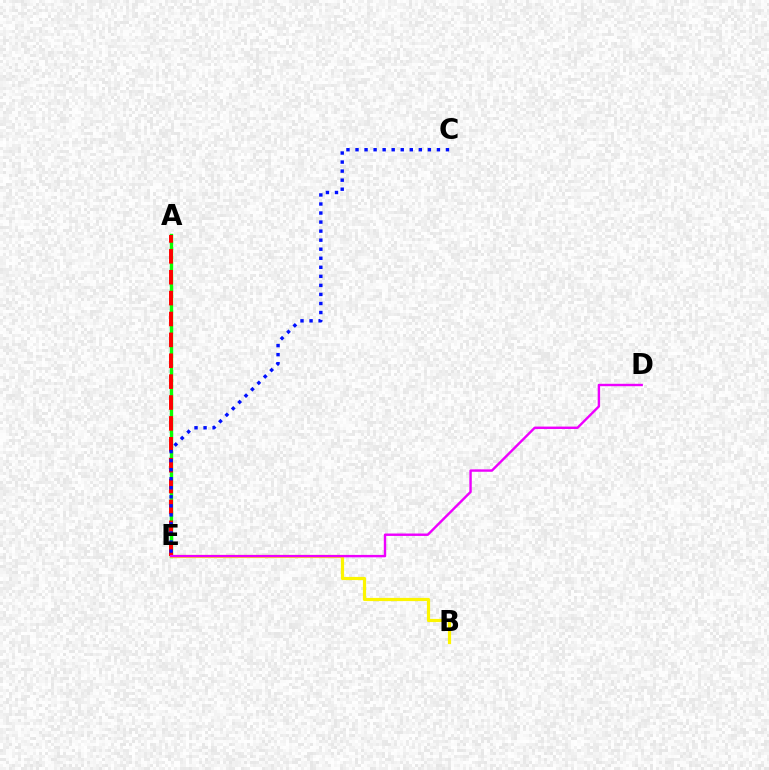{('A', 'E'): [{'color': '#00fff6', 'line_style': 'dotted', 'thickness': 1.66}, {'color': '#08ff00', 'line_style': 'solid', 'thickness': 2.43}, {'color': '#ff0000', 'line_style': 'dashed', 'thickness': 2.84}], ('B', 'E'): [{'color': '#fcf500', 'line_style': 'solid', 'thickness': 2.3}], ('C', 'E'): [{'color': '#0010ff', 'line_style': 'dotted', 'thickness': 2.46}], ('D', 'E'): [{'color': '#ee00ff', 'line_style': 'solid', 'thickness': 1.74}]}